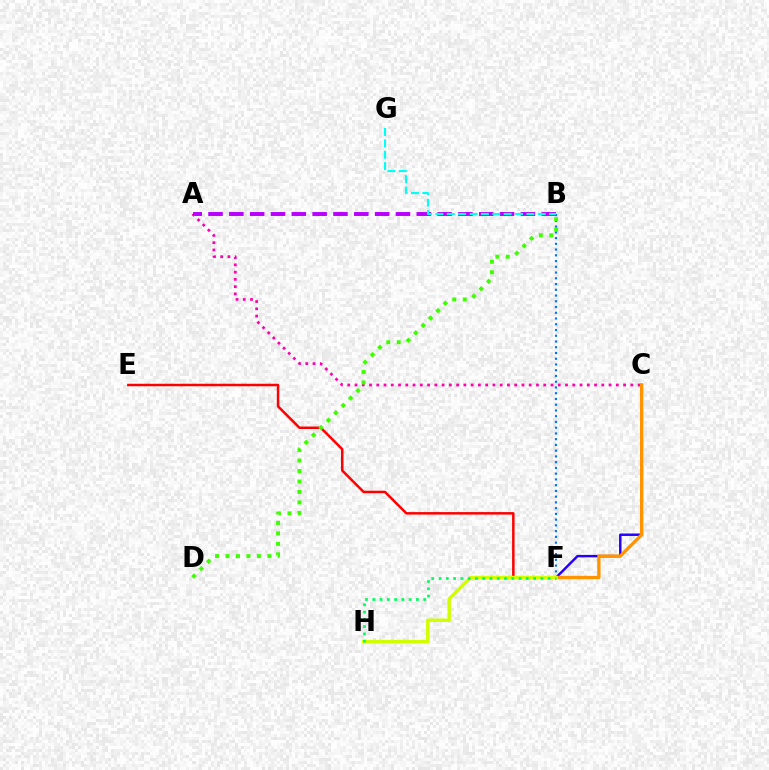{('B', 'F'): [{'color': '#0074ff', 'line_style': 'dotted', 'thickness': 1.56}], ('C', 'F'): [{'color': '#2500ff', 'line_style': 'solid', 'thickness': 1.77}, {'color': '#ff9400', 'line_style': 'solid', 'thickness': 2.39}], ('A', 'C'): [{'color': '#ff00ac', 'line_style': 'dotted', 'thickness': 1.97}], ('A', 'B'): [{'color': '#b900ff', 'line_style': 'dashed', 'thickness': 2.83}], ('E', 'F'): [{'color': '#ff0000', 'line_style': 'solid', 'thickness': 1.8}], ('F', 'H'): [{'color': '#d1ff00', 'line_style': 'solid', 'thickness': 2.49}, {'color': '#00ff5c', 'line_style': 'dotted', 'thickness': 1.98}], ('B', 'G'): [{'color': '#00fff6', 'line_style': 'dashed', 'thickness': 1.54}], ('B', 'D'): [{'color': '#3dff00', 'line_style': 'dotted', 'thickness': 2.84}]}